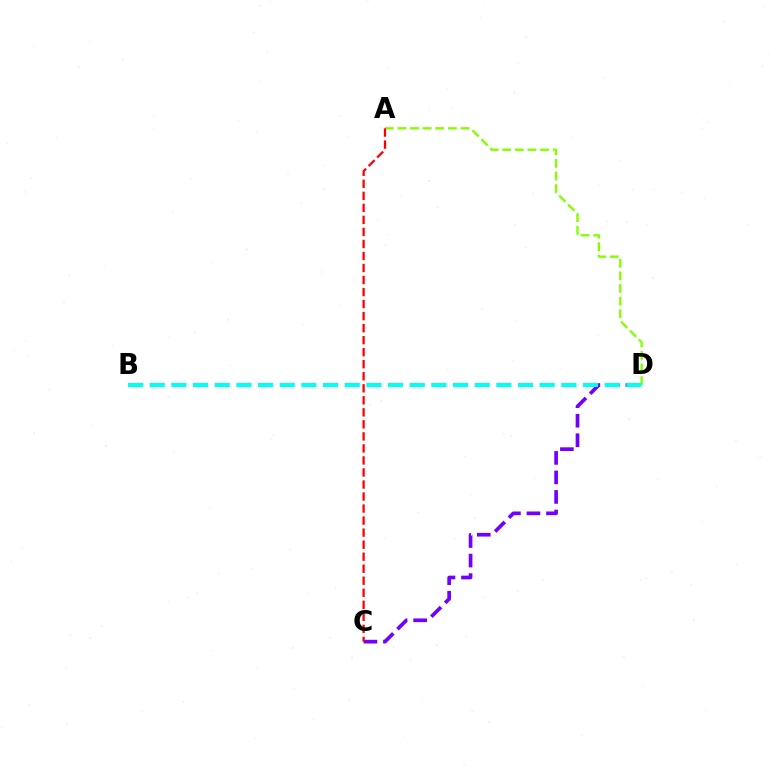{('A', 'D'): [{'color': '#84ff00', 'line_style': 'dashed', 'thickness': 1.71}], ('C', 'D'): [{'color': '#7200ff', 'line_style': 'dashed', 'thickness': 2.65}], ('B', 'D'): [{'color': '#00fff6', 'line_style': 'dashed', 'thickness': 2.94}], ('A', 'C'): [{'color': '#ff0000', 'line_style': 'dashed', 'thickness': 1.63}]}